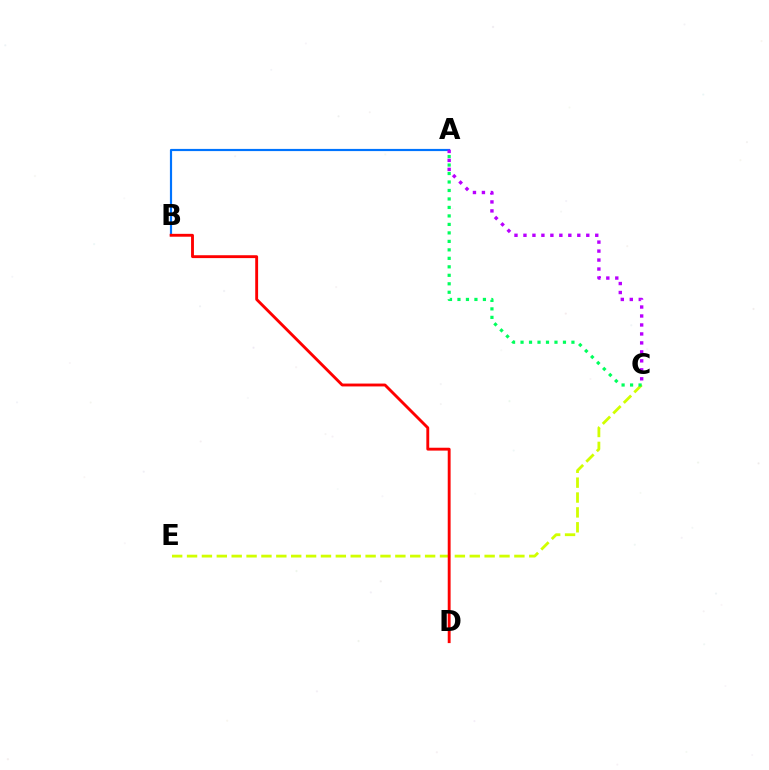{('A', 'B'): [{'color': '#0074ff', 'line_style': 'solid', 'thickness': 1.57}], ('C', 'E'): [{'color': '#d1ff00', 'line_style': 'dashed', 'thickness': 2.02}], ('A', 'C'): [{'color': '#00ff5c', 'line_style': 'dotted', 'thickness': 2.31}, {'color': '#b900ff', 'line_style': 'dotted', 'thickness': 2.44}], ('B', 'D'): [{'color': '#ff0000', 'line_style': 'solid', 'thickness': 2.07}]}